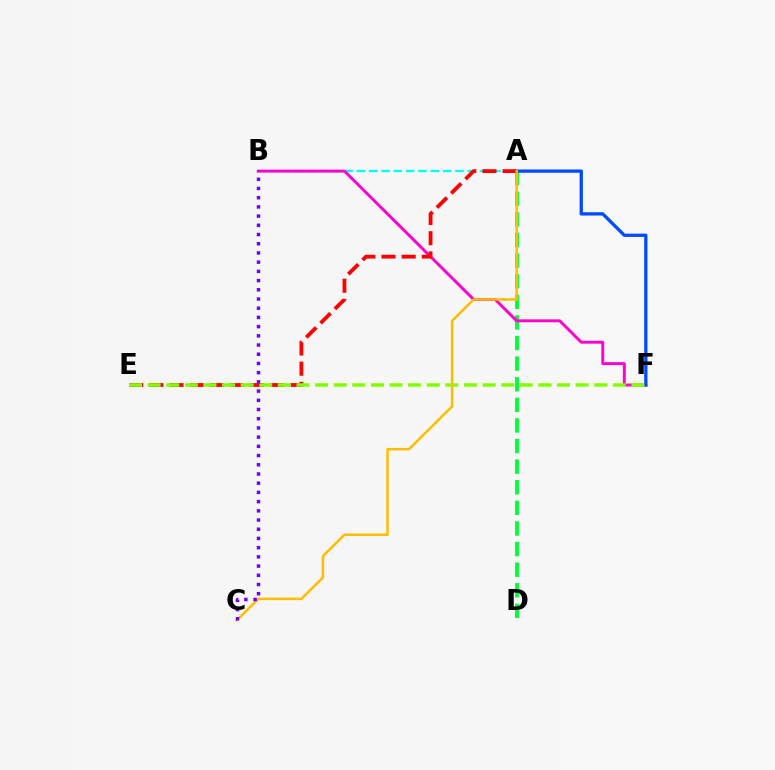{('A', 'B'): [{'color': '#00fff6', 'line_style': 'dashed', 'thickness': 1.67}], ('A', 'D'): [{'color': '#00ff39', 'line_style': 'dashed', 'thickness': 2.8}], ('B', 'F'): [{'color': '#ff00cf', 'line_style': 'solid', 'thickness': 2.11}], ('A', 'E'): [{'color': '#ff0000', 'line_style': 'dashed', 'thickness': 2.74}], ('A', 'F'): [{'color': '#004bff', 'line_style': 'solid', 'thickness': 2.36}], ('E', 'F'): [{'color': '#84ff00', 'line_style': 'dashed', 'thickness': 2.53}], ('A', 'C'): [{'color': '#ffbd00', 'line_style': 'solid', 'thickness': 1.8}], ('B', 'C'): [{'color': '#7200ff', 'line_style': 'dotted', 'thickness': 2.5}]}